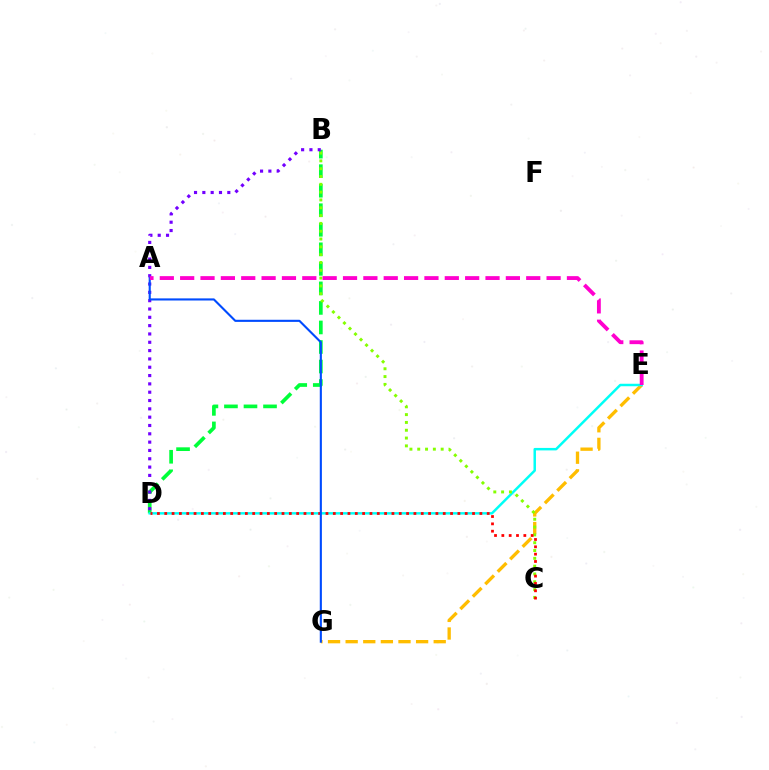{('B', 'D'): [{'color': '#00ff39', 'line_style': 'dashed', 'thickness': 2.65}, {'color': '#7200ff', 'line_style': 'dotted', 'thickness': 2.26}], ('E', 'G'): [{'color': '#ffbd00', 'line_style': 'dashed', 'thickness': 2.39}], ('D', 'E'): [{'color': '#00fff6', 'line_style': 'solid', 'thickness': 1.79}], ('B', 'C'): [{'color': '#84ff00', 'line_style': 'dotted', 'thickness': 2.12}], ('C', 'D'): [{'color': '#ff0000', 'line_style': 'dotted', 'thickness': 1.99}], ('A', 'G'): [{'color': '#004bff', 'line_style': 'solid', 'thickness': 1.52}], ('A', 'E'): [{'color': '#ff00cf', 'line_style': 'dashed', 'thickness': 2.77}]}